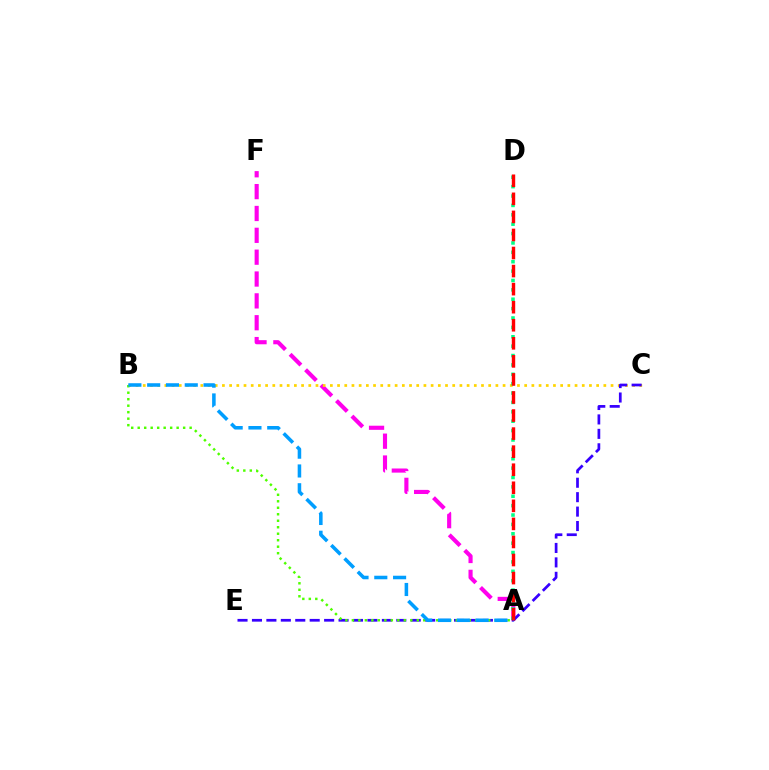{('A', 'F'): [{'color': '#ff00ed', 'line_style': 'dashed', 'thickness': 2.97}], ('B', 'C'): [{'color': '#ffd500', 'line_style': 'dotted', 'thickness': 1.96}], ('C', 'E'): [{'color': '#3700ff', 'line_style': 'dashed', 'thickness': 1.96}], ('A', 'B'): [{'color': '#4fff00', 'line_style': 'dotted', 'thickness': 1.76}, {'color': '#009eff', 'line_style': 'dashed', 'thickness': 2.55}], ('A', 'D'): [{'color': '#00ff86', 'line_style': 'dotted', 'thickness': 2.55}, {'color': '#ff0000', 'line_style': 'dashed', 'thickness': 2.45}]}